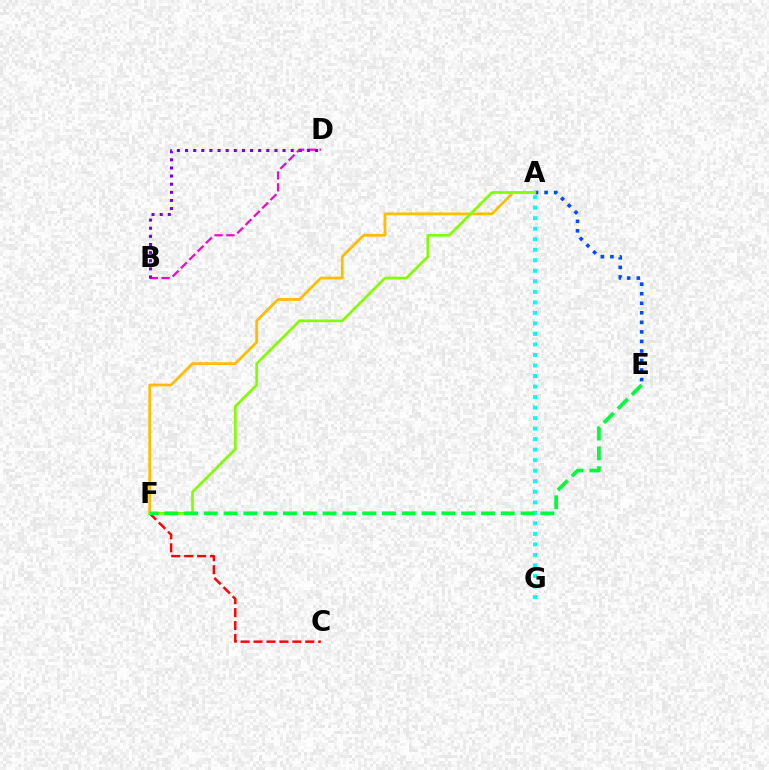{('A', 'G'): [{'color': '#00fff6', 'line_style': 'dotted', 'thickness': 2.86}], ('A', 'E'): [{'color': '#004bff', 'line_style': 'dotted', 'thickness': 2.59}], ('A', 'F'): [{'color': '#ffbd00', 'line_style': 'solid', 'thickness': 2.01}, {'color': '#84ff00', 'line_style': 'solid', 'thickness': 1.97}], ('C', 'F'): [{'color': '#ff0000', 'line_style': 'dashed', 'thickness': 1.76}], ('B', 'D'): [{'color': '#ff00cf', 'line_style': 'dashed', 'thickness': 1.6}, {'color': '#7200ff', 'line_style': 'dotted', 'thickness': 2.21}], ('E', 'F'): [{'color': '#00ff39', 'line_style': 'dashed', 'thickness': 2.69}]}